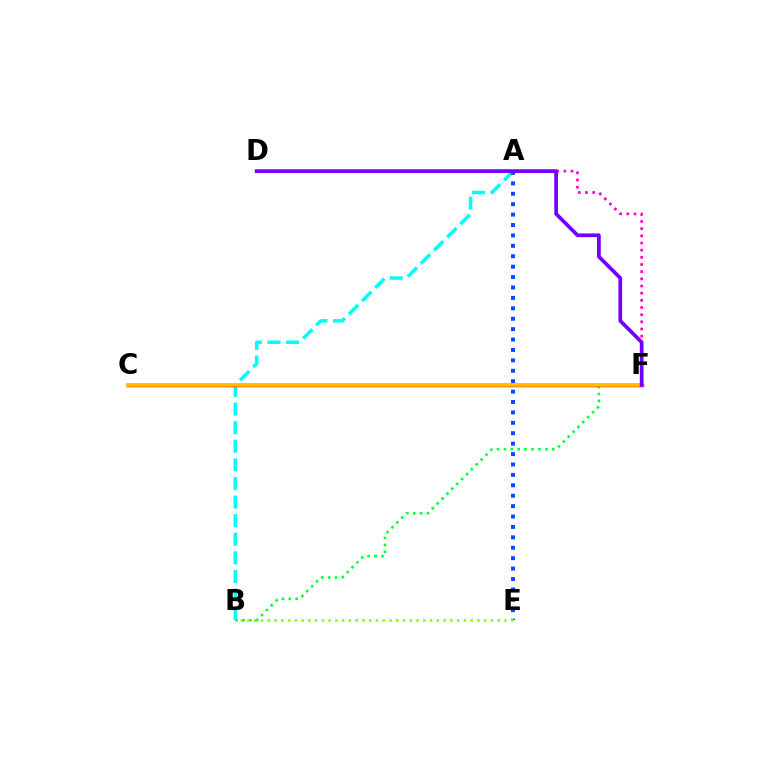{('A', 'B'): [{'color': '#00fff6', 'line_style': 'dashed', 'thickness': 2.53}], ('A', 'E'): [{'color': '#004bff', 'line_style': 'dotted', 'thickness': 2.83}], ('B', 'F'): [{'color': '#00ff39', 'line_style': 'dotted', 'thickness': 1.87}], ('A', 'F'): [{'color': '#ff00cf', 'line_style': 'dotted', 'thickness': 1.95}], ('C', 'F'): [{'color': '#ff0000', 'line_style': 'solid', 'thickness': 2.5}, {'color': '#ffbd00', 'line_style': 'solid', 'thickness': 2.57}], ('D', 'F'): [{'color': '#7200ff', 'line_style': 'solid', 'thickness': 2.68}], ('B', 'E'): [{'color': '#84ff00', 'line_style': 'dotted', 'thickness': 1.84}]}